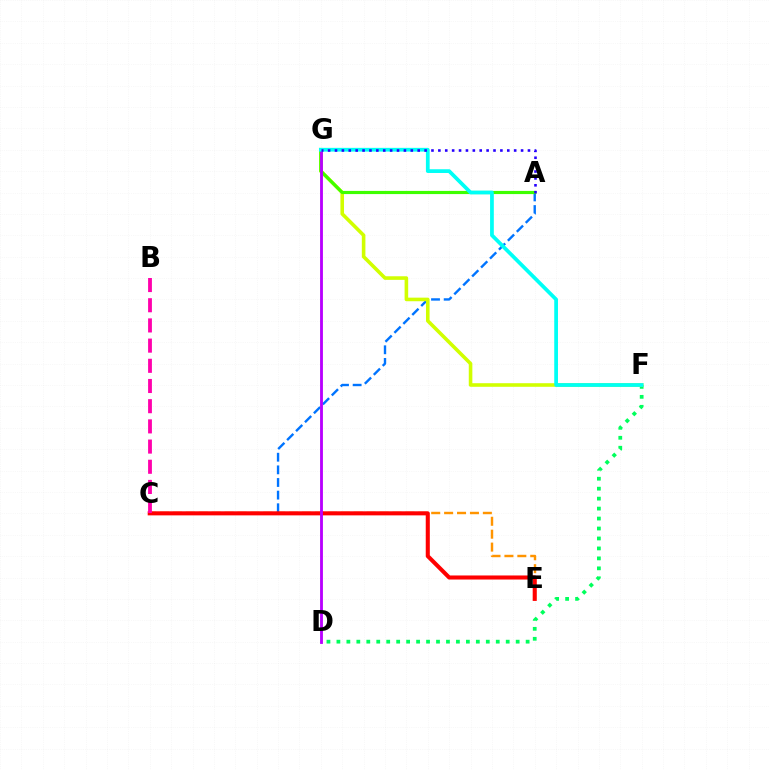{('C', 'E'): [{'color': '#ff9400', 'line_style': 'dashed', 'thickness': 1.75}, {'color': '#ff0000', 'line_style': 'solid', 'thickness': 2.92}], ('A', 'C'): [{'color': '#0074ff', 'line_style': 'dashed', 'thickness': 1.72}], ('D', 'F'): [{'color': '#00ff5c', 'line_style': 'dotted', 'thickness': 2.71}], ('F', 'G'): [{'color': '#d1ff00', 'line_style': 'solid', 'thickness': 2.58}, {'color': '#00fff6', 'line_style': 'solid', 'thickness': 2.69}], ('A', 'G'): [{'color': '#3dff00', 'line_style': 'solid', 'thickness': 2.27}, {'color': '#2500ff', 'line_style': 'dotted', 'thickness': 1.87}], ('D', 'G'): [{'color': '#b900ff', 'line_style': 'solid', 'thickness': 2.05}], ('B', 'C'): [{'color': '#ff00ac', 'line_style': 'dashed', 'thickness': 2.74}]}